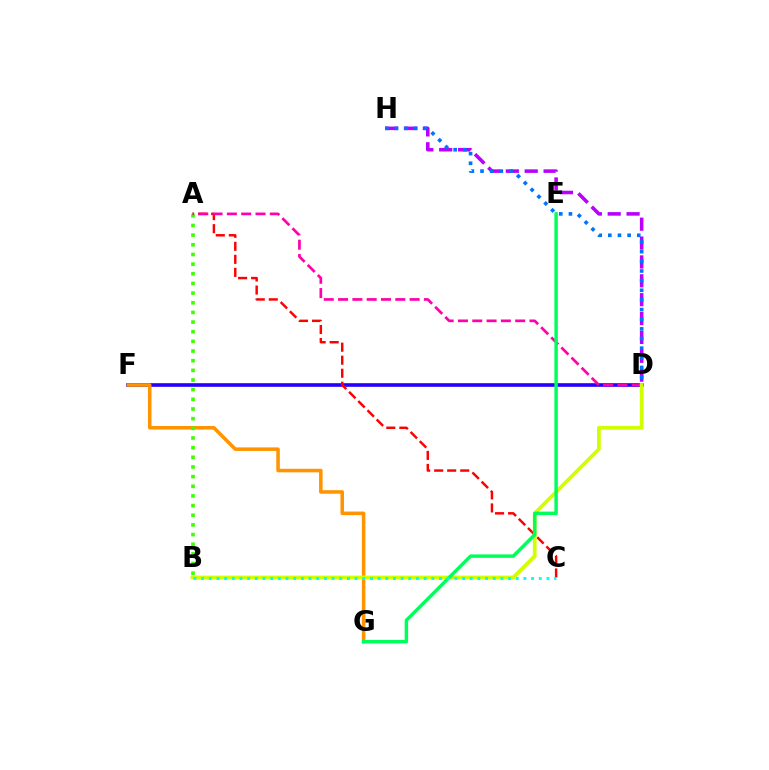{('D', 'F'): [{'color': '#2500ff', 'line_style': 'solid', 'thickness': 2.62}], ('D', 'H'): [{'color': '#b900ff', 'line_style': 'dashed', 'thickness': 2.56}, {'color': '#0074ff', 'line_style': 'dotted', 'thickness': 2.62}], ('F', 'G'): [{'color': '#ff9400', 'line_style': 'solid', 'thickness': 2.55}], ('A', 'C'): [{'color': '#ff0000', 'line_style': 'dashed', 'thickness': 1.77}], ('A', 'B'): [{'color': '#3dff00', 'line_style': 'dotted', 'thickness': 2.62}], ('A', 'D'): [{'color': '#ff00ac', 'line_style': 'dashed', 'thickness': 1.94}], ('B', 'D'): [{'color': '#d1ff00', 'line_style': 'solid', 'thickness': 2.71}], ('E', 'G'): [{'color': '#00ff5c', 'line_style': 'solid', 'thickness': 2.5}], ('B', 'C'): [{'color': '#00fff6', 'line_style': 'dotted', 'thickness': 2.08}]}